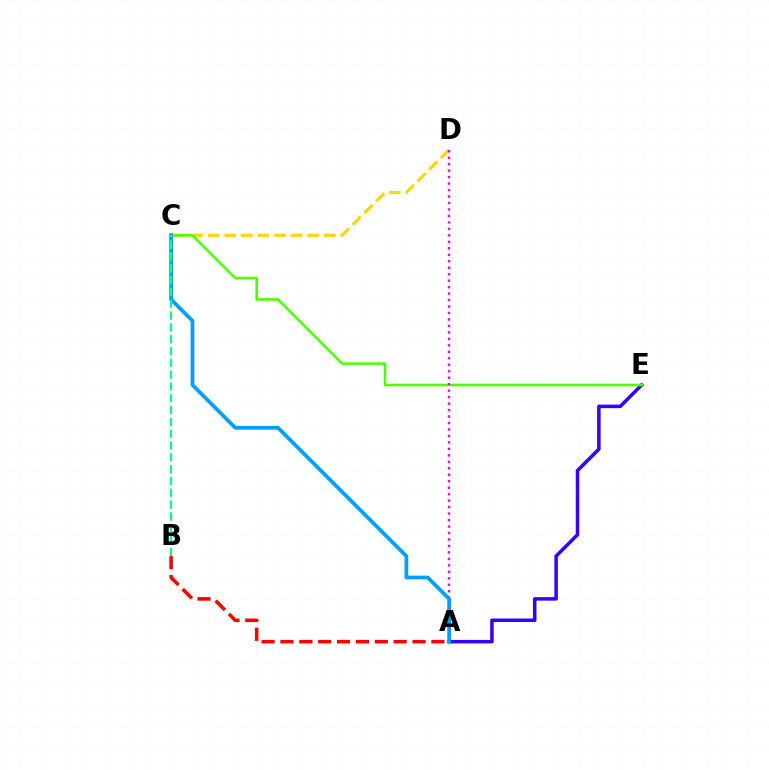{('A', 'E'): [{'color': '#3700ff', 'line_style': 'solid', 'thickness': 2.53}], ('C', 'D'): [{'color': '#ffd500', 'line_style': 'dashed', 'thickness': 2.25}], ('C', 'E'): [{'color': '#4fff00', 'line_style': 'solid', 'thickness': 1.86}], ('A', 'D'): [{'color': '#ff00ed', 'line_style': 'dotted', 'thickness': 1.76}], ('A', 'B'): [{'color': '#ff0000', 'line_style': 'dashed', 'thickness': 2.56}], ('A', 'C'): [{'color': '#009eff', 'line_style': 'solid', 'thickness': 2.69}], ('B', 'C'): [{'color': '#00ff86', 'line_style': 'dashed', 'thickness': 1.61}]}